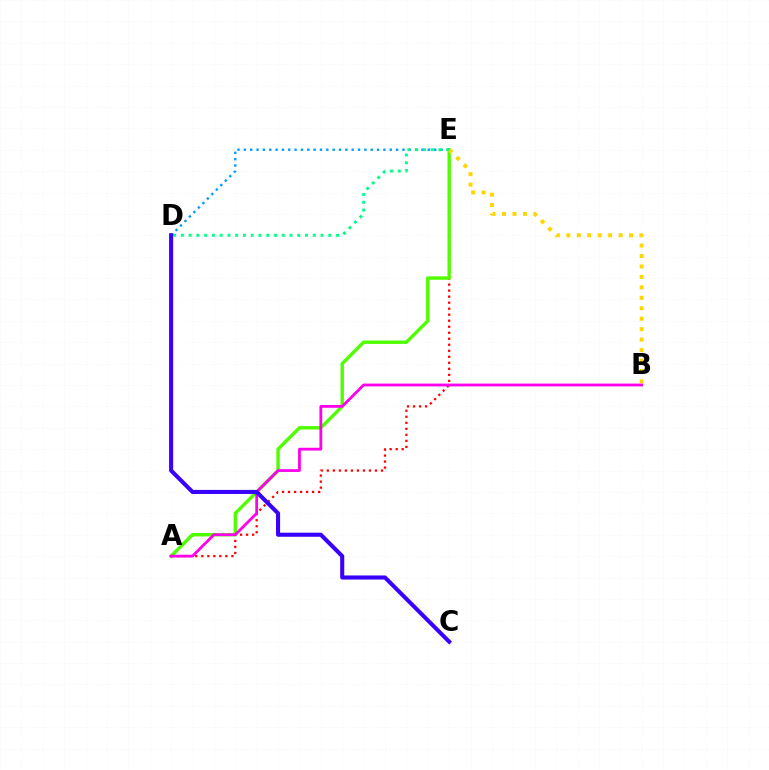{('A', 'E'): [{'color': '#ff0000', 'line_style': 'dotted', 'thickness': 1.63}, {'color': '#4fff00', 'line_style': 'solid', 'thickness': 2.45}], ('D', 'E'): [{'color': '#009eff', 'line_style': 'dotted', 'thickness': 1.72}, {'color': '#00ff86', 'line_style': 'dotted', 'thickness': 2.11}], ('B', 'E'): [{'color': '#ffd500', 'line_style': 'dotted', 'thickness': 2.84}], ('A', 'B'): [{'color': '#ff00ed', 'line_style': 'solid', 'thickness': 2.01}], ('C', 'D'): [{'color': '#3700ff', 'line_style': 'solid', 'thickness': 2.93}]}